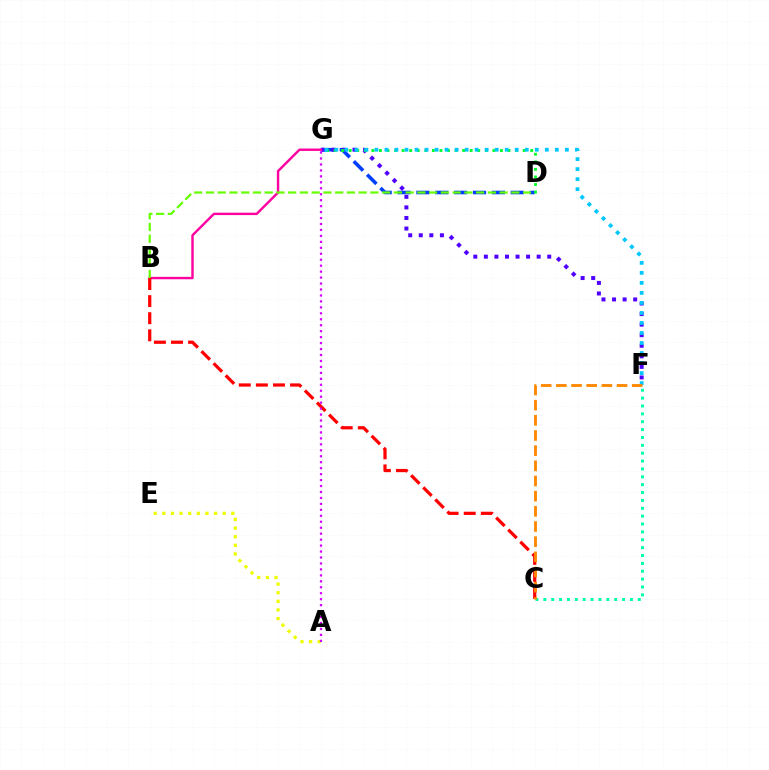{('D', 'G'): [{'color': '#003fff', 'line_style': 'dashed', 'thickness': 2.56}, {'color': '#00ff27', 'line_style': 'dotted', 'thickness': 2.05}], ('F', 'G'): [{'color': '#4f00ff', 'line_style': 'dotted', 'thickness': 2.87}, {'color': '#00c7ff', 'line_style': 'dotted', 'thickness': 2.72}], ('B', 'G'): [{'color': '#ff00a0', 'line_style': 'solid', 'thickness': 1.74}], ('B', 'C'): [{'color': '#ff0000', 'line_style': 'dashed', 'thickness': 2.32}], ('C', 'F'): [{'color': '#00ffaf', 'line_style': 'dotted', 'thickness': 2.14}, {'color': '#ff8800', 'line_style': 'dashed', 'thickness': 2.06}], ('A', 'E'): [{'color': '#eeff00', 'line_style': 'dotted', 'thickness': 2.34}], ('B', 'D'): [{'color': '#66ff00', 'line_style': 'dashed', 'thickness': 1.6}], ('A', 'G'): [{'color': '#d600ff', 'line_style': 'dotted', 'thickness': 1.62}]}